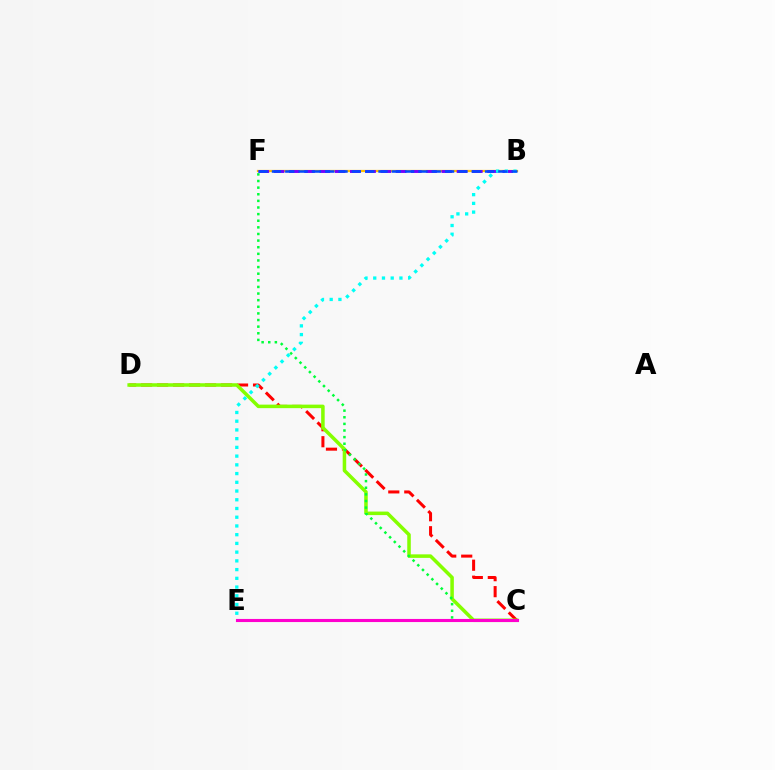{('B', 'F'): [{'color': '#ffbd00', 'line_style': 'solid', 'thickness': 1.62}, {'color': '#7200ff', 'line_style': 'dashed', 'thickness': 2.07}, {'color': '#004bff', 'line_style': 'dashed', 'thickness': 1.81}], ('C', 'D'): [{'color': '#ff0000', 'line_style': 'dashed', 'thickness': 2.17}, {'color': '#84ff00', 'line_style': 'solid', 'thickness': 2.54}], ('C', 'F'): [{'color': '#00ff39', 'line_style': 'dotted', 'thickness': 1.8}], ('C', 'E'): [{'color': '#ff00cf', 'line_style': 'solid', 'thickness': 2.23}], ('B', 'E'): [{'color': '#00fff6', 'line_style': 'dotted', 'thickness': 2.37}]}